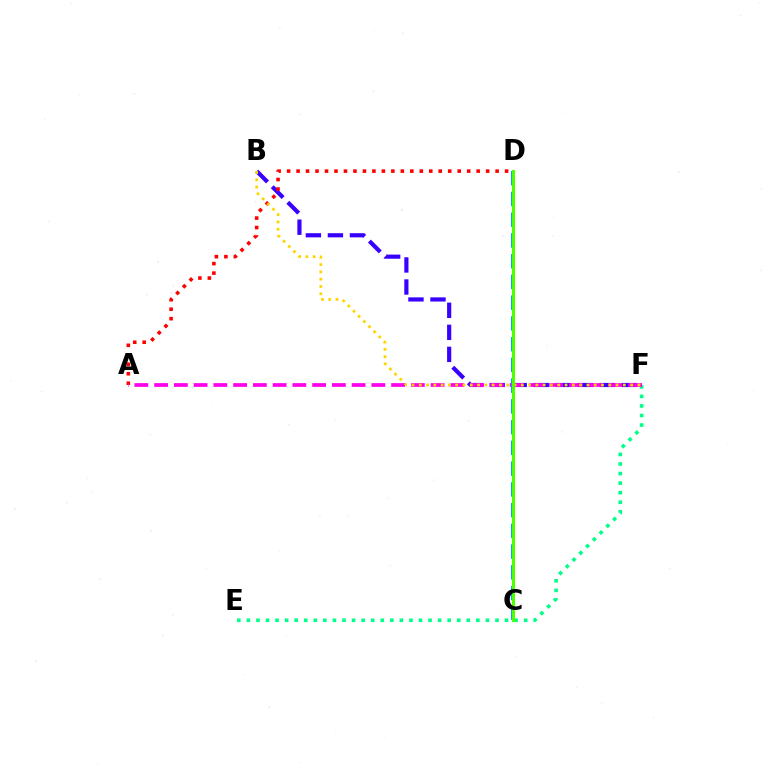{('B', 'F'): [{'color': '#3700ff', 'line_style': 'dashed', 'thickness': 2.99}, {'color': '#ffd500', 'line_style': 'dotted', 'thickness': 1.98}], ('E', 'F'): [{'color': '#00ff86', 'line_style': 'dotted', 'thickness': 2.6}], ('A', 'D'): [{'color': '#ff0000', 'line_style': 'dotted', 'thickness': 2.58}], ('A', 'F'): [{'color': '#ff00ed', 'line_style': 'dashed', 'thickness': 2.68}], ('C', 'D'): [{'color': '#009eff', 'line_style': 'dashed', 'thickness': 2.82}, {'color': '#4fff00', 'line_style': 'solid', 'thickness': 2.19}]}